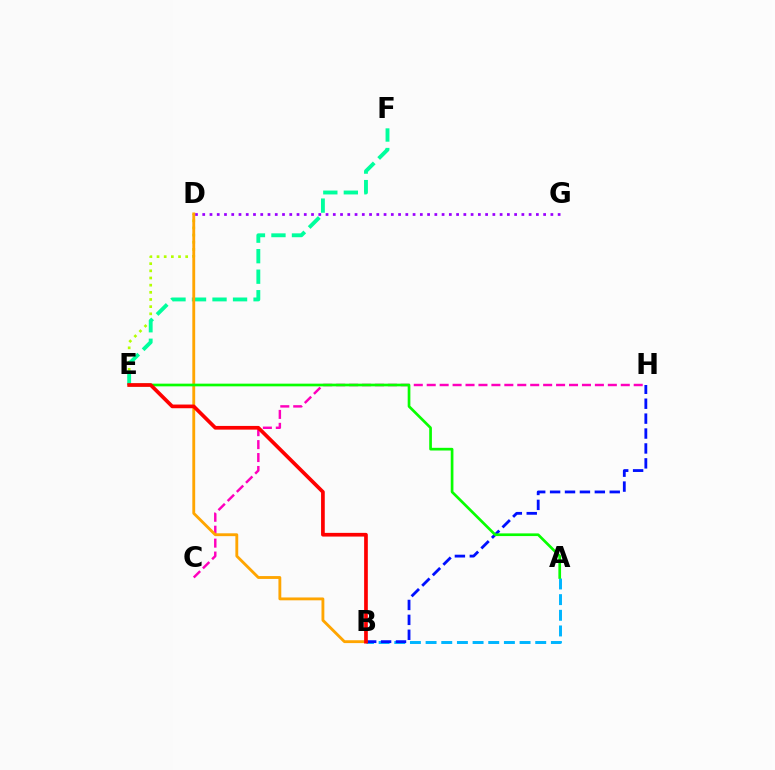{('D', 'E'): [{'color': '#b3ff00', 'line_style': 'dotted', 'thickness': 1.95}], ('A', 'B'): [{'color': '#00b5ff', 'line_style': 'dashed', 'thickness': 2.13}], ('B', 'H'): [{'color': '#0010ff', 'line_style': 'dashed', 'thickness': 2.03}], ('D', 'G'): [{'color': '#9b00ff', 'line_style': 'dotted', 'thickness': 1.97}], ('C', 'H'): [{'color': '#ff00bd', 'line_style': 'dashed', 'thickness': 1.76}], ('E', 'F'): [{'color': '#00ff9d', 'line_style': 'dashed', 'thickness': 2.79}], ('B', 'D'): [{'color': '#ffa500', 'line_style': 'solid', 'thickness': 2.05}], ('A', 'E'): [{'color': '#08ff00', 'line_style': 'solid', 'thickness': 1.94}], ('B', 'E'): [{'color': '#ff0000', 'line_style': 'solid', 'thickness': 2.66}]}